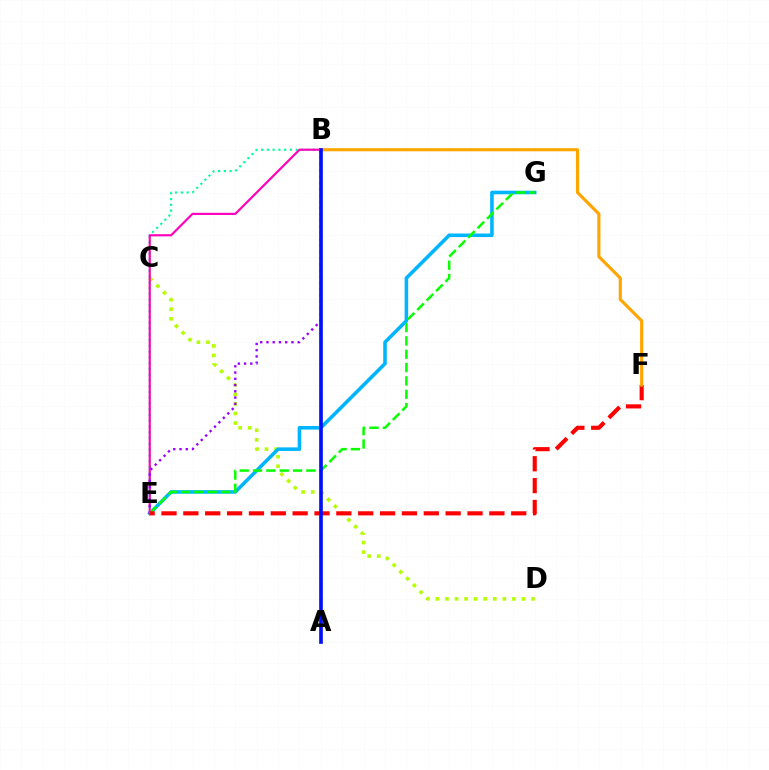{('B', 'E'): [{'color': '#00ff9d', 'line_style': 'dotted', 'thickness': 1.57}, {'color': '#ff00bd', 'line_style': 'solid', 'thickness': 1.56}, {'color': '#9b00ff', 'line_style': 'dotted', 'thickness': 1.7}], ('C', 'D'): [{'color': '#b3ff00', 'line_style': 'dotted', 'thickness': 2.6}], ('E', 'G'): [{'color': '#00b5ff', 'line_style': 'solid', 'thickness': 2.58}, {'color': '#08ff00', 'line_style': 'dashed', 'thickness': 1.81}], ('E', 'F'): [{'color': '#ff0000', 'line_style': 'dashed', 'thickness': 2.97}], ('B', 'F'): [{'color': '#ffa500', 'line_style': 'solid', 'thickness': 2.26}], ('A', 'B'): [{'color': '#0010ff', 'line_style': 'solid', 'thickness': 2.64}]}